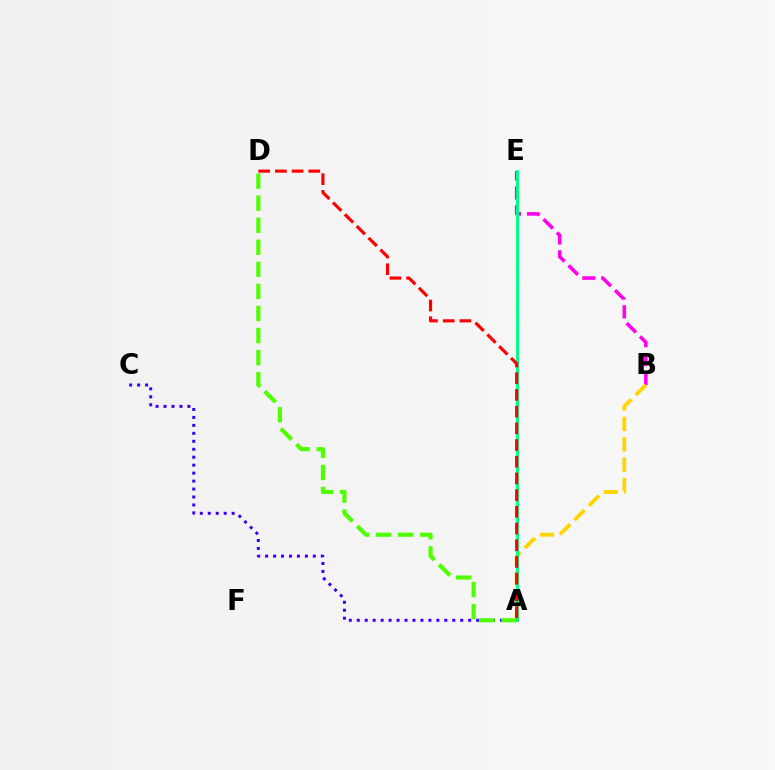{('B', 'E'): [{'color': '#ff00ed', 'line_style': 'dashed', 'thickness': 2.57}], ('A', 'B'): [{'color': '#ffd500', 'line_style': 'dashed', 'thickness': 2.77}], ('A', 'E'): [{'color': '#009eff', 'line_style': 'dashed', 'thickness': 1.82}, {'color': '#00ff86', 'line_style': 'solid', 'thickness': 2.08}], ('A', 'C'): [{'color': '#3700ff', 'line_style': 'dotted', 'thickness': 2.16}], ('A', 'D'): [{'color': '#4fff00', 'line_style': 'dashed', 'thickness': 3.0}, {'color': '#ff0000', 'line_style': 'dashed', 'thickness': 2.27}]}